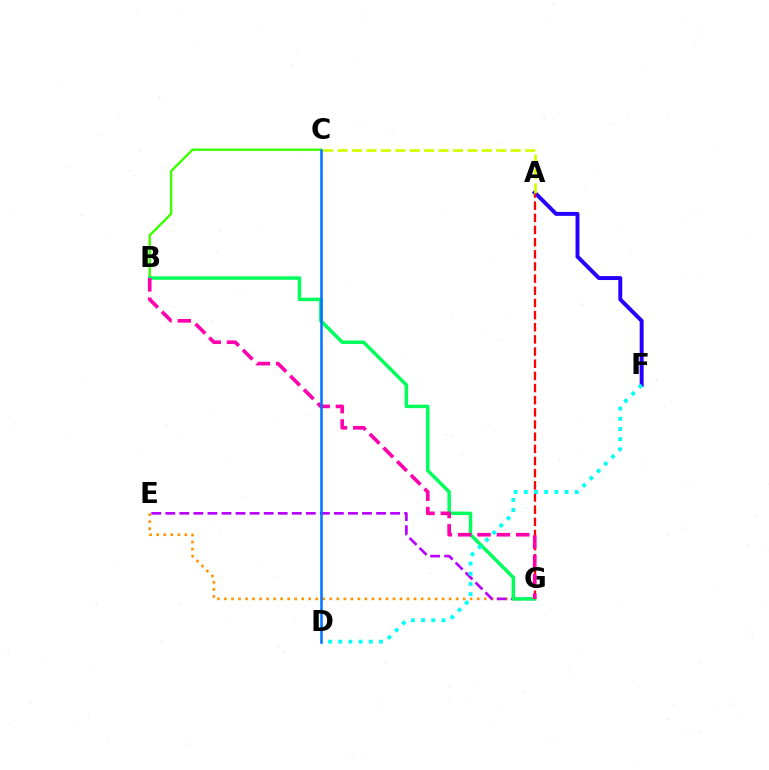{('B', 'C'): [{'color': '#3dff00', 'line_style': 'solid', 'thickness': 1.73}], ('E', 'G'): [{'color': '#ff9400', 'line_style': 'dotted', 'thickness': 1.91}, {'color': '#b900ff', 'line_style': 'dashed', 'thickness': 1.91}], ('A', 'F'): [{'color': '#2500ff', 'line_style': 'solid', 'thickness': 2.84}], ('B', 'G'): [{'color': '#00ff5c', 'line_style': 'solid', 'thickness': 2.51}, {'color': '#ff00ac', 'line_style': 'dashed', 'thickness': 2.63}], ('A', 'G'): [{'color': '#ff0000', 'line_style': 'dashed', 'thickness': 1.65}], ('A', 'C'): [{'color': '#d1ff00', 'line_style': 'dashed', 'thickness': 1.96}], ('D', 'F'): [{'color': '#00fff6', 'line_style': 'dotted', 'thickness': 2.77}], ('C', 'D'): [{'color': '#0074ff', 'line_style': 'solid', 'thickness': 1.82}]}